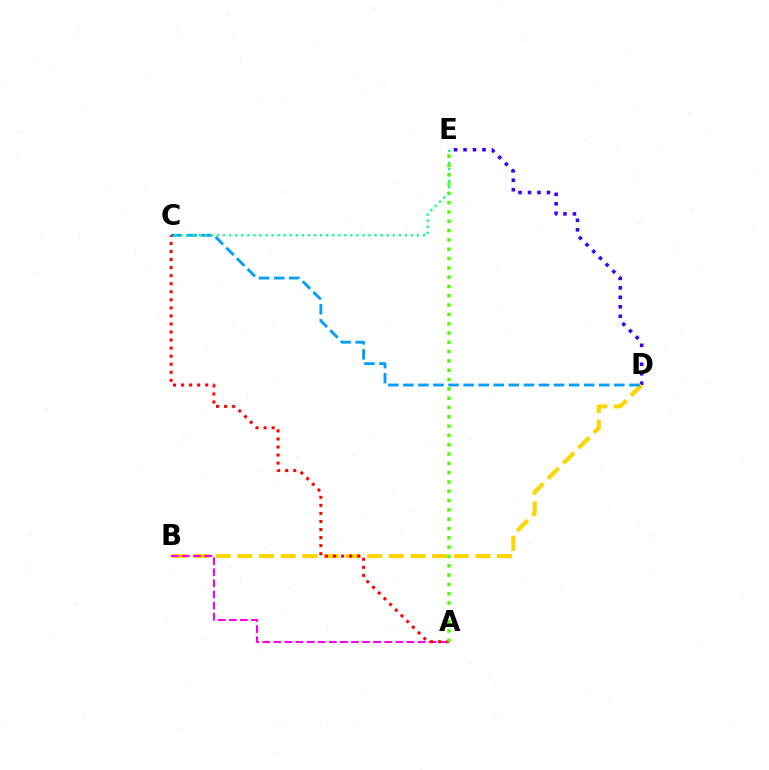{('D', 'E'): [{'color': '#3700ff', 'line_style': 'dotted', 'thickness': 2.57}], ('B', 'D'): [{'color': '#ffd500', 'line_style': 'dashed', 'thickness': 2.94}], ('C', 'D'): [{'color': '#009eff', 'line_style': 'dashed', 'thickness': 2.05}], ('A', 'B'): [{'color': '#ff00ed', 'line_style': 'dashed', 'thickness': 1.51}], ('A', 'C'): [{'color': '#ff0000', 'line_style': 'dotted', 'thickness': 2.19}], ('C', 'E'): [{'color': '#00ff86', 'line_style': 'dotted', 'thickness': 1.65}], ('A', 'E'): [{'color': '#4fff00', 'line_style': 'dotted', 'thickness': 2.53}]}